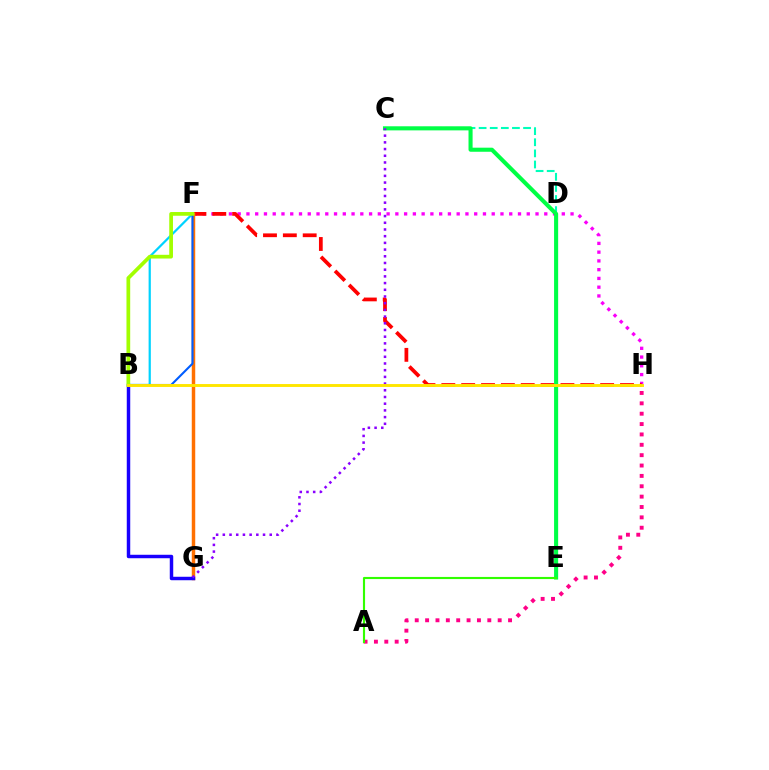{('C', 'D'): [{'color': '#00ffbb', 'line_style': 'dashed', 'thickness': 1.51}], ('F', 'H'): [{'color': '#fa00f9', 'line_style': 'dotted', 'thickness': 2.38}, {'color': '#ff0000', 'line_style': 'dashed', 'thickness': 2.7}], ('A', 'H'): [{'color': '#ff0088', 'line_style': 'dotted', 'thickness': 2.82}], ('F', 'G'): [{'color': '#ff7000', 'line_style': 'solid', 'thickness': 2.5}], ('B', 'G'): [{'color': '#1900ff', 'line_style': 'solid', 'thickness': 2.49}], ('B', 'F'): [{'color': '#00d3ff', 'line_style': 'solid', 'thickness': 1.6}, {'color': '#005dff', 'line_style': 'solid', 'thickness': 1.51}, {'color': '#a2ff00', 'line_style': 'solid', 'thickness': 2.68}], ('C', 'E'): [{'color': '#00ff45', 'line_style': 'solid', 'thickness': 2.94}], ('A', 'E'): [{'color': '#31ff00', 'line_style': 'solid', 'thickness': 1.53}], ('C', 'G'): [{'color': '#8a00ff', 'line_style': 'dotted', 'thickness': 1.82}], ('B', 'H'): [{'color': '#ffe600', 'line_style': 'solid', 'thickness': 2.1}]}